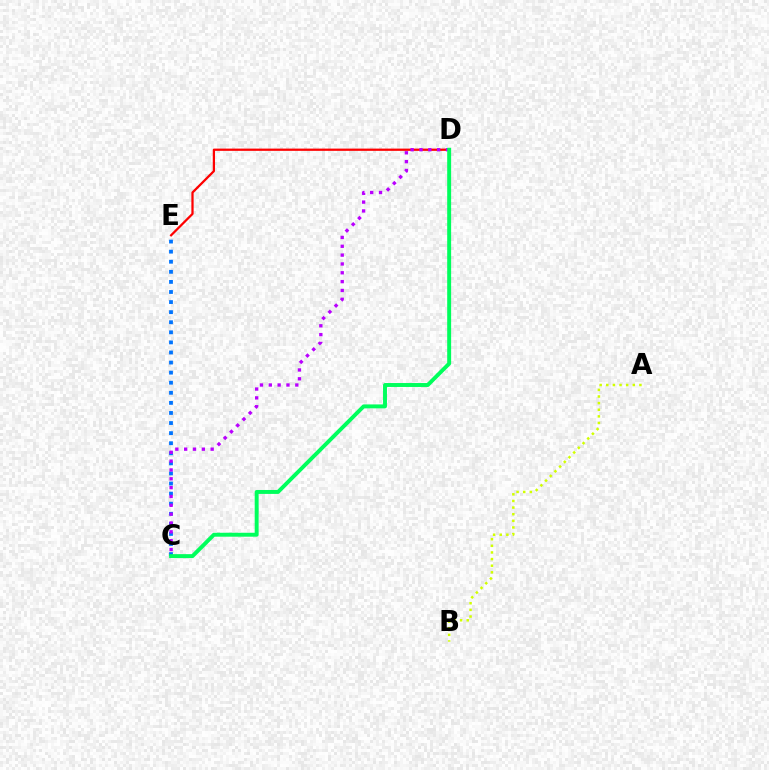{('C', 'E'): [{'color': '#0074ff', 'line_style': 'dotted', 'thickness': 2.74}], ('D', 'E'): [{'color': '#ff0000', 'line_style': 'solid', 'thickness': 1.62}], ('C', 'D'): [{'color': '#b900ff', 'line_style': 'dotted', 'thickness': 2.4}, {'color': '#00ff5c', 'line_style': 'solid', 'thickness': 2.83}], ('A', 'B'): [{'color': '#d1ff00', 'line_style': 'dotted', 'thickness': 1.8}]}